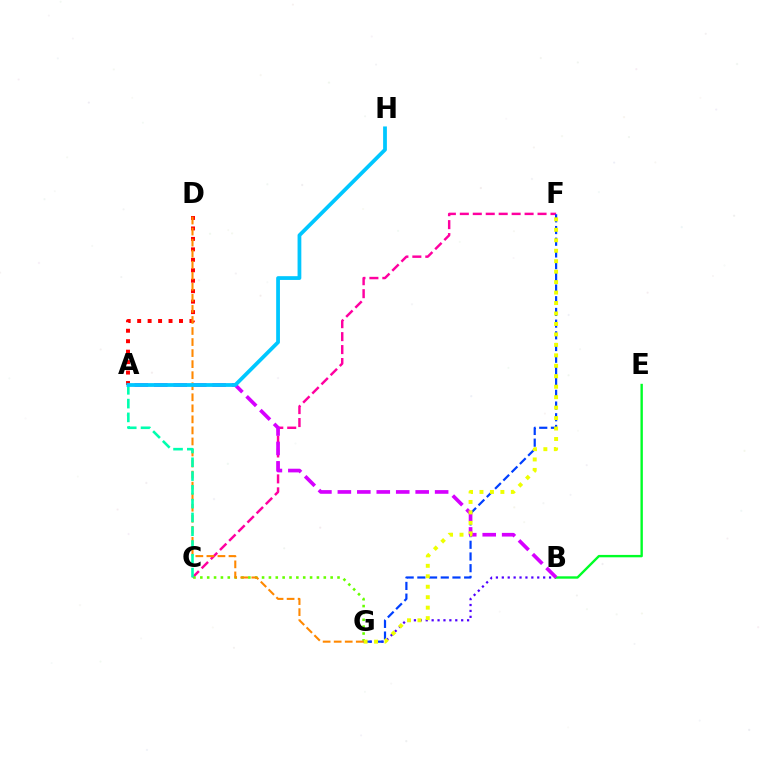{('A', 'D'): [{'color': '#ff0000', 'line_style': 'dotted', 'thickness': 2.84}], ('C', 'F'): [{'color': '#ff00a0', 'line_style': 'dashed', 'thickness': 1.76}], ('B', 'G'): [{'color': '#4f00ff', 'line_style': 'dotted', 'thickness': 1.6}], ('C', 'G'): [{'color': '#66ff00', 'line_style': 'dotted', 'thickness': 1.86}], ('B', 'E'): [{'color': '#00ff27', 'line_style': 'solid', 'thickness': 1.72}], ('F', 'G'): [{'color': '#003fff', 'line_style': 'dashed', 'thickness': 1.59}, {'color': '#eeff00', 'line_style': 'dotted', 'thickness': 2.84}], ('A', 'B'): [{'color': '#d600ff', 'line_style': 'dashed', 'thickness': 2.64}], ('D', 'G'): [{'color': '#ff8800', 'line_style': 'dashed', 'thickness': 1.5}], ('A', 'C'): [{'color': '#00ffaf', 'line_style': 'dashed', 'thickness': 1.87}], ('A', 'H'): [{'color': '#00c7ff', 'line_style': 'solid', 'thickness': 2.71}]}